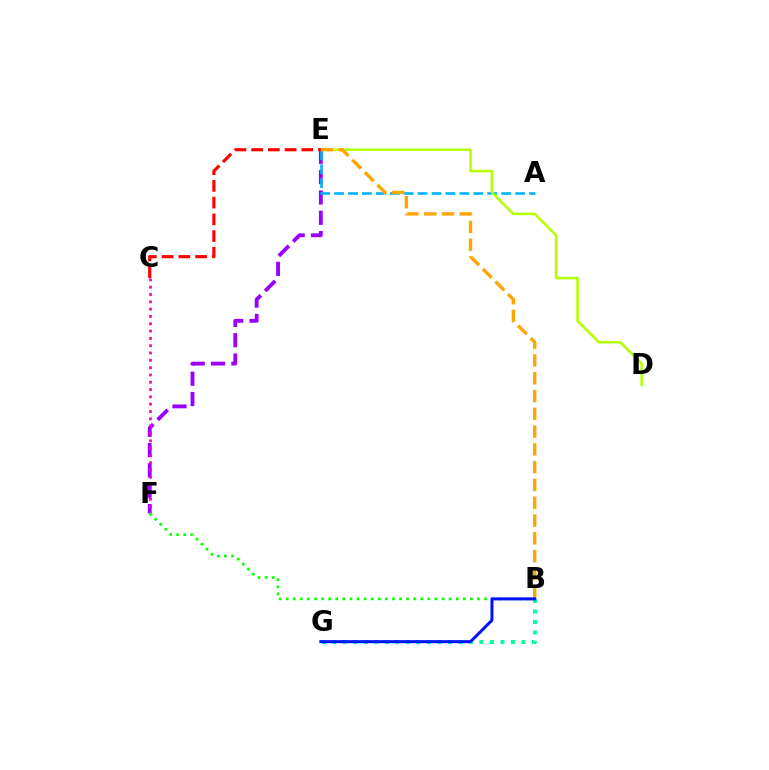{('E', 'F'): [{'color': '#9b00ff', 'line_style': 'dashed', 'thickness': 2.76}], ('A', 'E'): [{'color': '#00b5ff', 'line_style': 'dashed', 'thickness': 1.89}], ('C', 'F'): [{'color': '#ff00bd', 'line_style': 'dotted', 'thickness': 1.99}], ('D', 'E'): [{'color': '#b3ff00', 'line_style': 'solid', 'thickness': 1.81}], ('B', 'E'): [{'color': '#ffa500', 'line_style': 'dashed', 'thickness': 2.42}], ('C', 'E'): [{'color': '#ff0000', 'line_style': 'dashed', 'thickness': 2.27}], ('B', 'G'): [{'color': '#00ff9d', 'line_style': 'dotted', 'thickness': 2.86}, {'color': '#0010ff', 'line_style': 'solid', 'thickness': 2.17}], ('B', 'F'): [{'color': '#08ff00', 'line_style': 'dotted', 'thickness': 1.92}]}